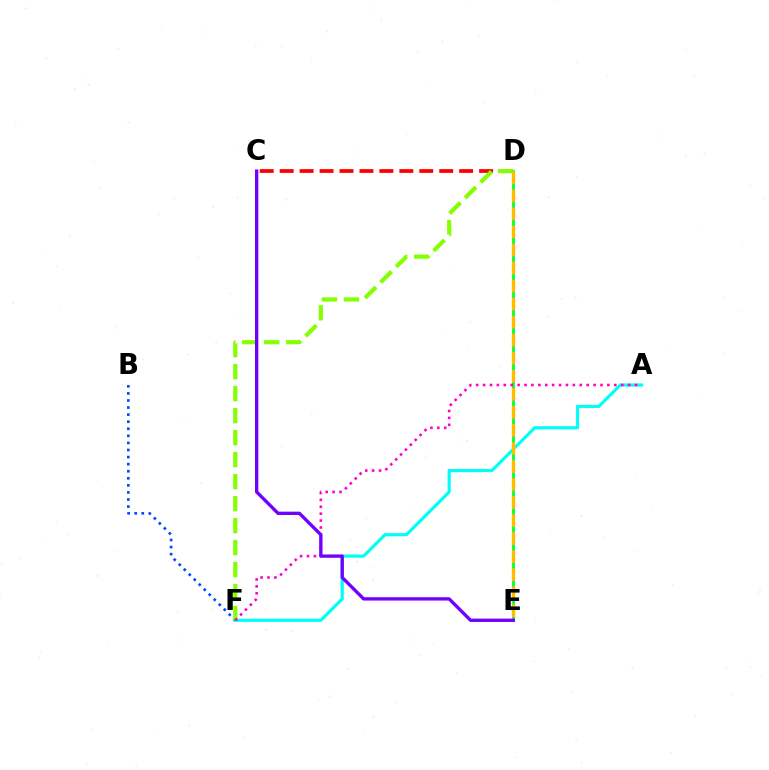{('A', 'F'): [{'color': '#00fff6', 'line_style': 'solid', 'thickness': 2.28}, {'color': '#ff00cf', 'line_style': 'dotted', 'thickness': 1.88}], ('C', 'D'): [{'color': '#ff0000', 'line_style': 'dashed', 'thickness': 2.71}], ('D', 'E'): [{'color': '#00ff39', 'line_style': 'solid', 'thickness': 2.02}, {'color': '#ffbd00', 'line_style': 'dashed', 'thickness': 2.45}], ('B', 'F'): [{'color': '#004bff', 'line_style': 'dotted', 'thickness': 1.92}], ('D', 'F'): [{'color': '#84ff00', 'line_style': 'dashed', 'thickness': 2.99}], ('C', 'E'): [{'color': '#7200ff', 'line_style': 'solid', 'thickness': 2.4}]}